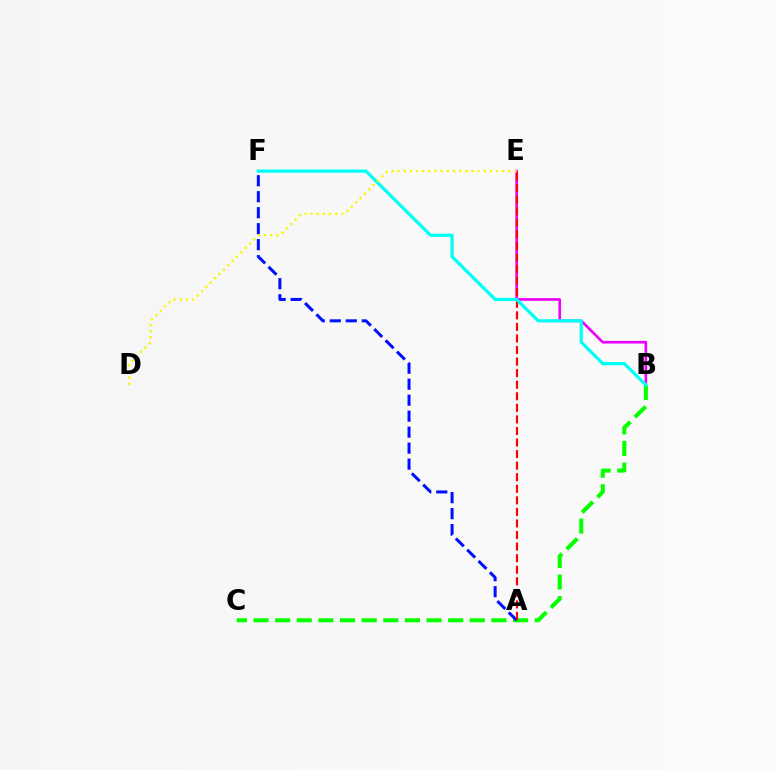{('B', 'E'): [{'color': '#ee00ff', 'line_style': 'solid', 'thickness': 1.91}], ('B', 'C'): [{'color': '#08ff00', 'line_style': 'dashed', 'thickness': 2.94}], ('A', 'F'): [{'color': '#0010ff', 'line_style': 'dashed', 'thickness': 2.17}], ('A', 'E'): [{'color': '#ff0000', 'line_style': 'dashed', 'thickness': 1.57}], ('B', 'F'): [{'color': '#00fff6', 'line_style': 'solid', 'thickness': 2.31}], ('D', 'E'): [{'color': '#fcf500', 'line_style': 'dotted', 'thickness': 1.67}]}